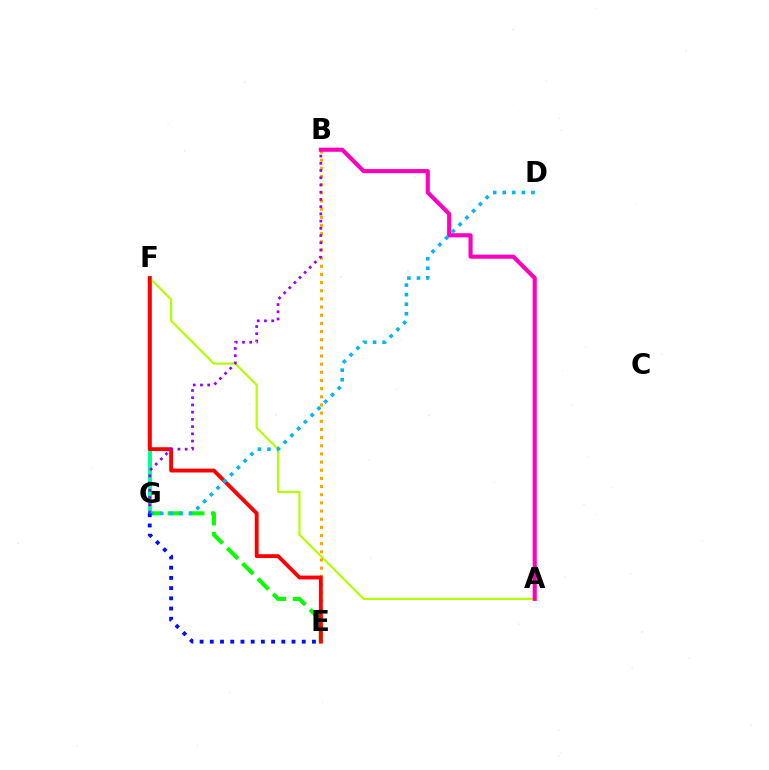{('F', 'G'): [{'color': '#00ff9d', 'line_style': 'solid', 'thickness': 2.92}], ('E', 'G'): [{'color': '#08ff00', 'line_style': 'dashed', 'thickness': 2.94}, {'color': '#0010ff', 'line_style': 'dotted', 'thickness': 2.78}], ('A', 'F'): [{'color': '#b3ff00', 'line_style': 'solid', 'thickness': 1.57}], ('B', 'E'): [{'color': '#ffa500', 'line_style': 'dotted', 'thickness': 2.22}], ('E', 'F'): [{'color': '#ff0000', 'line_style': 'solid', 'thickness': 2.78}], ('B', 'G'): [{'color': '#9b00ff', 'line_style': 'dotted', 'thickness': 1.96}], ('A', 'B'): [{'color': '#ff00bd', 'line_style': 'solid', 'thickness': 2.96}], ('D', 'G'): [{'color': '#00b5ff', 'line_style': 'dotted', 'thickness': 2.6}]}